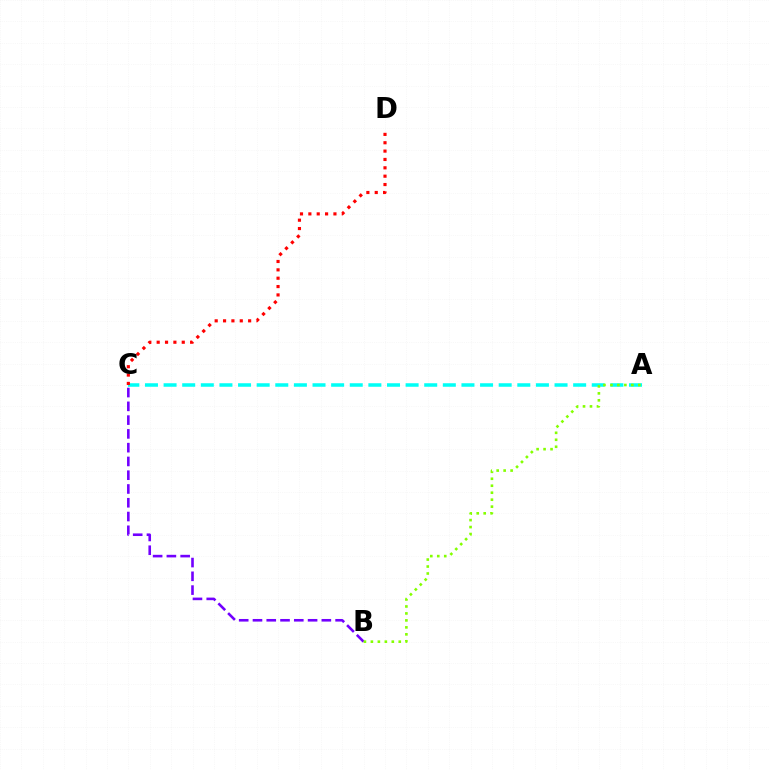{('A', 'C'): [{'color': '#00fff6', 'line_style': 'dashed', 'thickness': 2.53}], ('B', 'C'): [{'color': '#7200ff', 'line_style': 'dashed', 'thickness': 1.87}], ('A', 'B'): [{'color': '#84ff00', 'line_style': 'dotted', 'thickness': 1.89}], ('C', 'D'): [{'color': '#ff0000', 'line_style': 'dotted', 'thickness': 2.27}]}